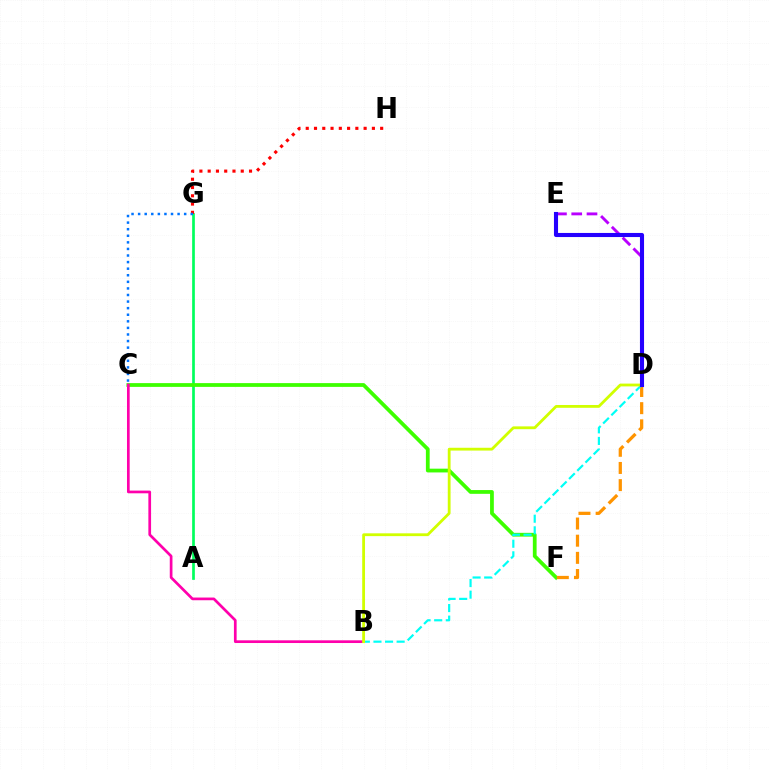{('A', 'G'): [{'color': '#00ff5c', 'line_style': 'solid', 'thickness': 1.94}], ('C', 'F'): [{'color': '#3dff00', 'line_style': 'solid', 'thickness': 2.71}], ('G', 'H'): [{'color': '#ff0000', 'line_style': 'dotted', 'thickness': 2.25}], ('D', 'F'): [{'color': '#ff9400', 'line_style': 'dashed', 'thickness': 2.33}], ('D', 'E'): [{'color': '#b900ff', 'line_style': 'dashed', 'thickness': 2.08}, {'color': '#2500ff', 'line_style': 'solid', 'thickness': 2.95}], ('B', 'D'): [{'color': '#00fff6', 'line_style': 'dashed', 'thickness': 1.58}, {'color': '#d1ff00', 'line_style': 'solid', 'thickness': 2.02}], ('B', 'C'): [{'color': '#ff00ac', 'line_style': 'solid', 'thickness': 1.95}], ('C', 'G'): [{'color': '#0074ff', 'line_style': 'dotted', 'thickness': 1.79}]}